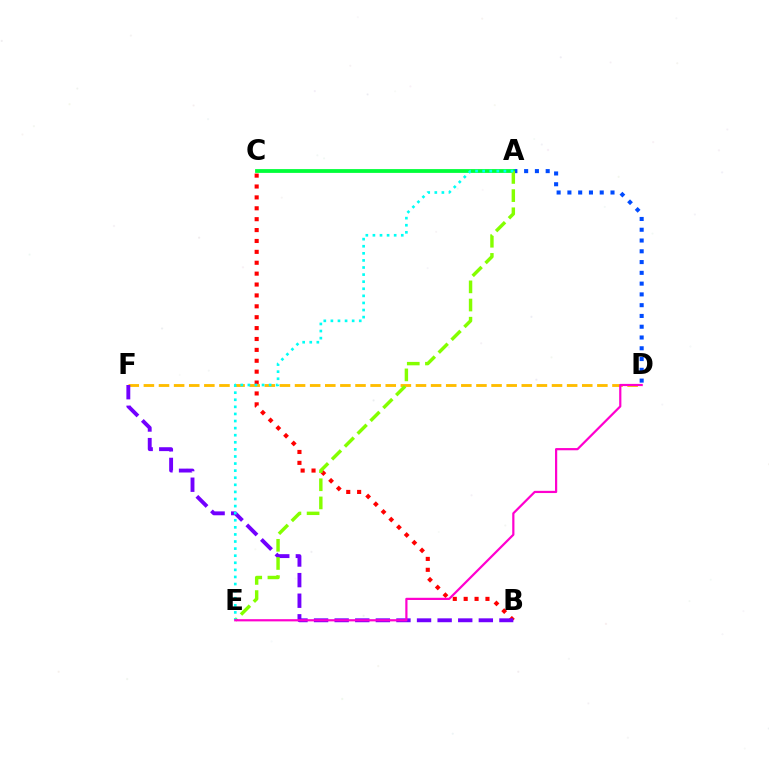{('A', 'D'): [{'color': '#004bff', 'line_style': 'dotted', 'thickness': 2.93}], ('B', 'C'): [{'color': '#ff0000', 'line_style': 'dotted', 'thickness': 2.96}], ('A', 'C'): [{'color': '#00ff39', 'line_style': 'solid', 'thickness': 2.73}], ('D', 'F'): [{'color': '#ffbd00', 'line_style': 'dashed', 'thickness': 2.05}], ('B', 'F'): [{'color': '#7200ff', 'line_style': 'dashed', 'thickness': 2.8}], ('A', 'E'): [{'color': '#84ff00', 'line_style': 'dashed', 'thickness': 2.47}, {'color': '#00fff6', 'line_style': 'dotted', 'thickness': 1.93}], ('D', 'E'): [{'color': '#ff00cf', 'line_style': 'solid', 'thickness': 1.59}]}